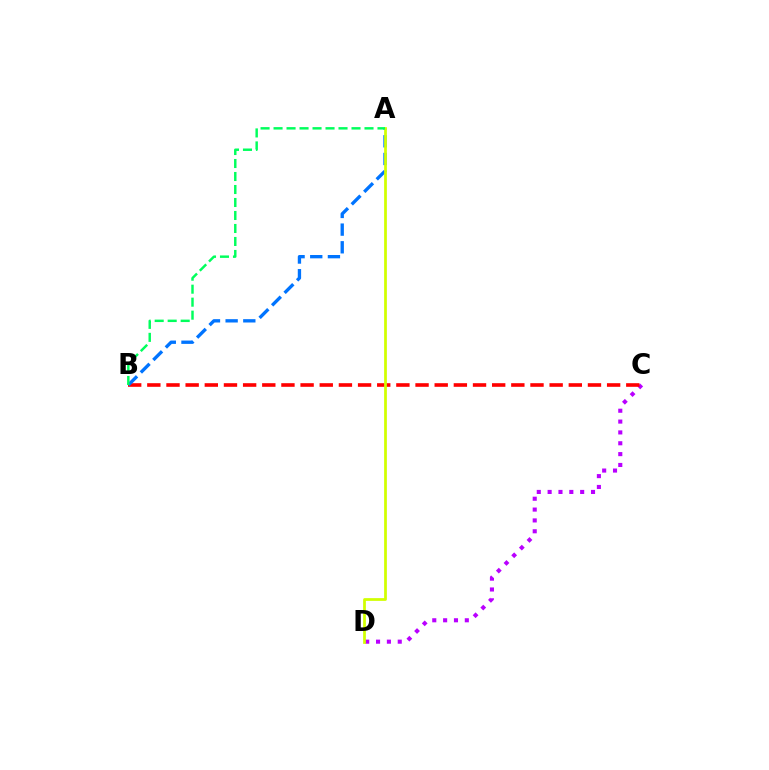{('C', 'D'): [{'color': '#b900ff', 'line_style': 'dotted', 'thickness': 2.95}], ('B', 'C'): [{'color': '#ff0000', 'line_style': 'dashed', 'thickness': 2.6}], ('A', 'B'): [{'color': '#0074ff', 'line_style': 'dashed', 'thickness': 2.4}, {'color': '#00ff5c', 'line_style': 'dashed', 'thickness': 1.77}], ('A', 'D'): [{'color': '#d1ff00', 'line_style': 'solid', 'thickness': 1.97}]}